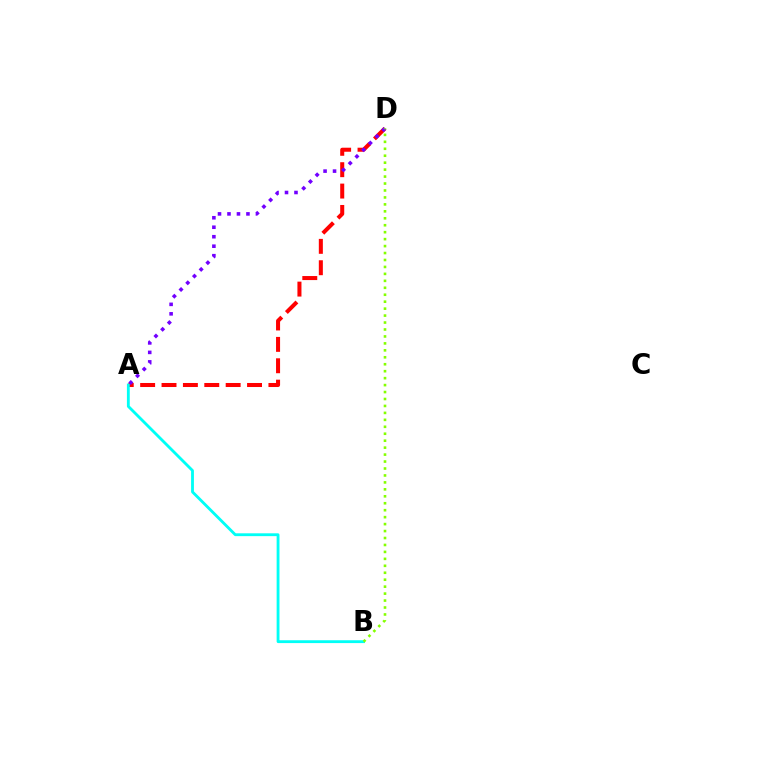{('A', 'D'): [{'color': '#ff0000', 'line_style': 'dashed', 'thickness': 2.9}, {'color': '#7200ff', 'line_style': 'dotted', 'thickness': 2.58}], ('A', 'B'): [{'color': '#00fff6', 'line_style': 'solid', 'thickness': 2.04}], ('B', 'D'): [{'color': '#84ff00', 'line_style': 'dotted', 'thickness': 1.89}]}